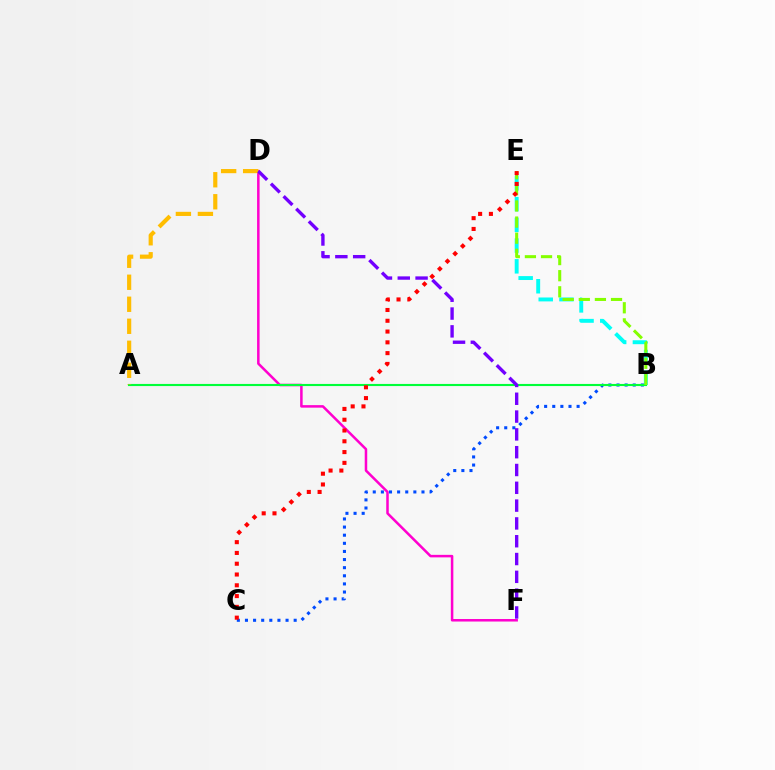{('D', 'F'): [{'color': '#ff00cf', 'line_style': 'solid', 'thickness': 1.81}, {'color': '#7200ff', 'line_style': 'dashed', 'thickness': 2.42}], ('B', 'E'): [{'color': '#00fff6', 'line_style': 'dashed', 'thickness': 2.82}, {'color': '#84ff00', 'line_style': 'dashed', 'thickness': 2.19}], ('B', 'C'): [{'color': '#004bff', 'line_style': 'dotted', 'thickness': 2.21}], ('A', 'B'): [{'color': '#00ff39', 'line_style': 'solid', 'thickness': 1.53}], ('C', 'E'): [{'color': '#ff0000', 'line_style': 'dotted', 'thickness': 2.93}], ('A', 'D'): [{'color': '#ffbd00', 'line_style': 'dashed', 'thickness': 2.99}]}